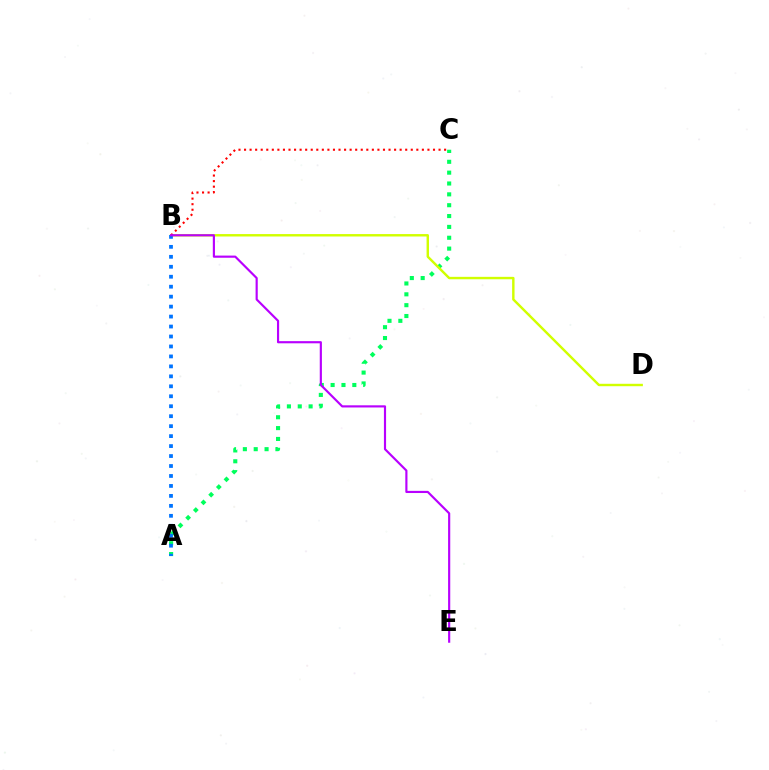{('A', 'C'): [{'color': '#00ff5c', 'line_style': 'dotted', 'thickness': 2.95}], ('B', 'D'): [{'color': '#d1ff00', 'line_style': 'solid', 'thickness': 1.74}], ('B', 'C'): [{'color': '#ff0000', 'line_style': 'dotted', 'thickness': 1.51}], ('A', 'B'): [{'color': '#0074ff', 'line_style': 'dotted', 'thickness': 2.71}], ('B', 'E'): [{'color': '#b900ff', 'line_style': 'solid', 'thickness': 1.56}]}